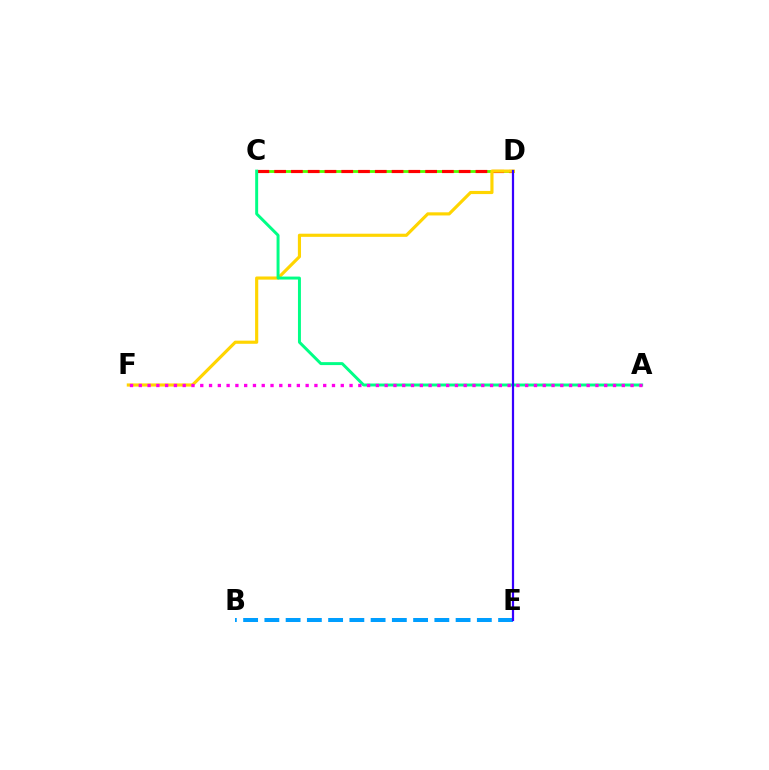{('C', 'D'): [{'color': '#4fff00', 'line_style': 'solid', 'thickness': 2.03}, {'color': '#ff0000', 'line_style': 'dashed', 'thickness': 2.28}], ('D', 'F'): [{'color': '#ffd500', 'line_style': 'solid', 'thickness': 2.27}], ('A', 'C'): [{'color': '#00ff86', 'line_style': 'solid', 'thickness': 2.13}], ('B', 'E'): [{'color': '#009eff', 'line_style': 'dashed', 'thickness': 2.89}], ('A', 'F'): [{'color': '#ff00ed', 'line_style': 'dotted', 'thickness': 2.39}], ('D', 'E'): [{'color': '#3700ff', 'line_style': 'solid', 'thickness': 1.59}]}